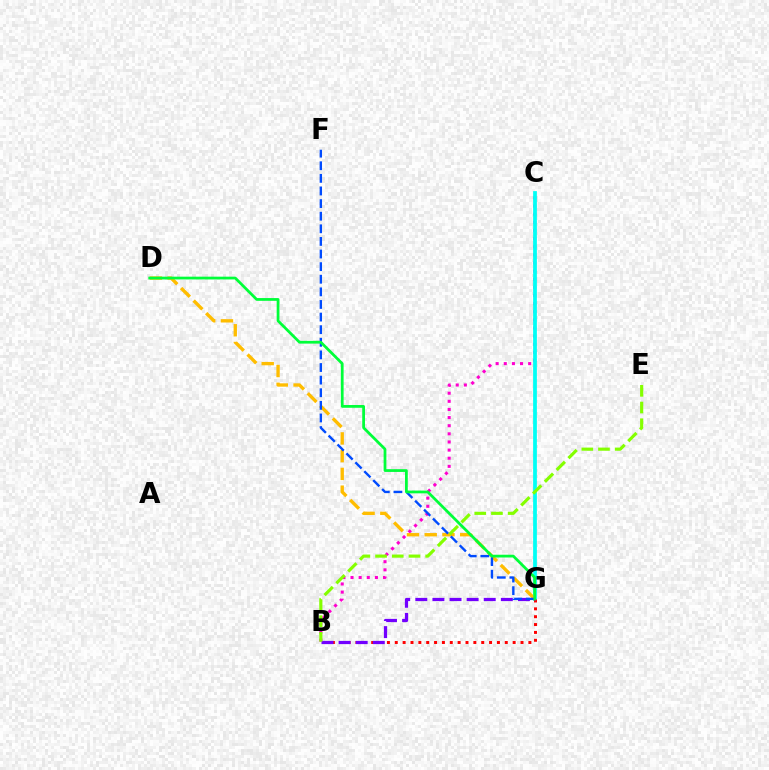{('B', 'C'): [{'color': '#ff00cf', 'line_style': 'dotted', 'thickness': 2.21}], ('C', 'G'): [{'color': '#00fff6', 'line_style': 'solid', 'thickness': 2.7}], ('D', 'G'): [{'color': '#ffbd00', 'line_style': 'dashed', 'thickness': 2.41}, {'color': '#00ff39', 'line_style': 'solid', 'thickness': 1.99}], ('B', 'G'): [{'color': '#ff0000', 'line_style': 'dotted', 'thickness': 2.14}, {'color': '#7200ff', 'line_style': 'dashed', 'thickness': 2.32}], ('F', 'G'): [{'color': '#004bff', 'line_style': 'dashed', 'thickness': 1.71}], ('B', 'E'): [{'color': '#84ff00', 'line_style': 'dashed', 'thickness': 2.27}]}